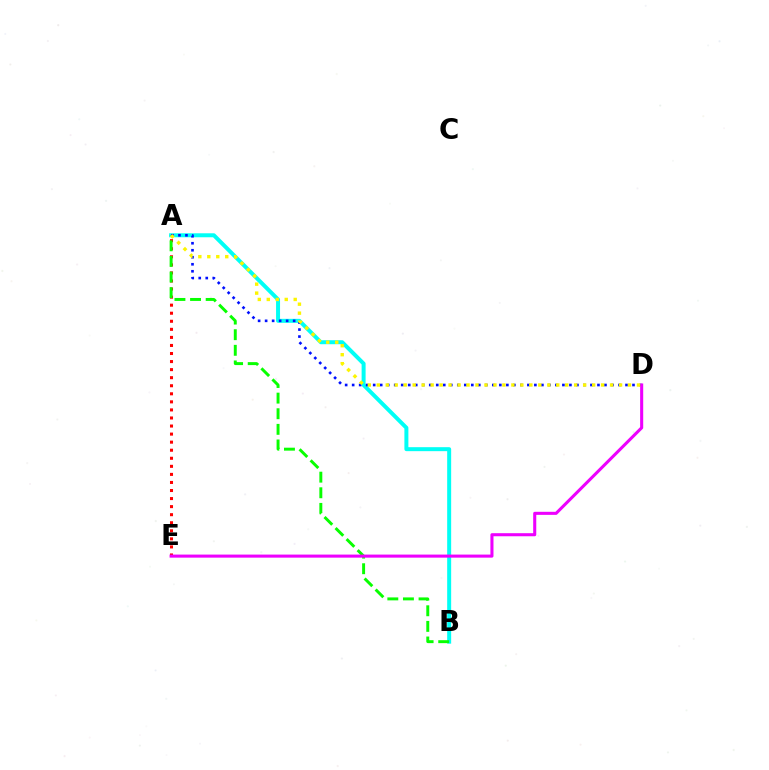{('A', 'B'): [{'color': '#00fff6', 'line_style': 'solid', 'thickness': 2.87}, {'color': '#08ff00', 'line_style': 'dashed', 'thickness': 2.12}], ('A', 'E'): [{'color': '#ff0000', 'line_style': 'dotted', 'thickness': 2.19}], ('A', 'D'): [{'color': '#0010ff', 'line_style': 'dotted', 'thickness': 1.9}, {'color': '#fcf500', 'line_style': 'dotted', 'thickness': 2.44}], ('D', 'E'): [{'color': '#ee00ff', 'line_style': 'solid', 'thickness': 2.21}]}